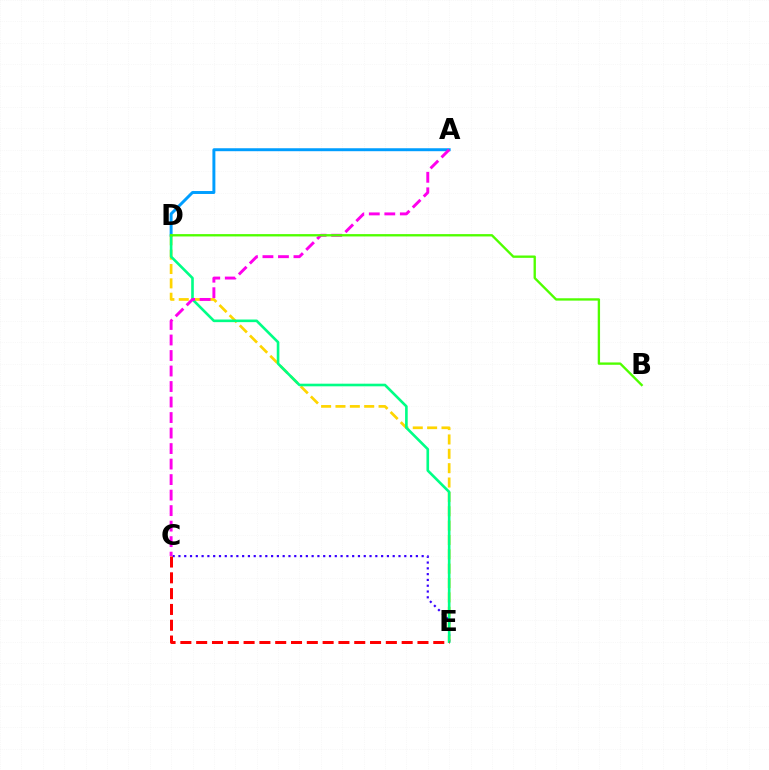{('A', 'D'): [{'color': '#009eff', 'line_style': 'solid', 'thickness': 2.12}], ('D', 'E'): [{'color': '#ffd500', 'line_style': 'dashed', 'thickness': 1.95}, {'color': '#00ff86', 'line_style': 'solid', 'thickness': 1.89}], ('C', 'E'): [{'color': '#3700ff', 'line_style': 'dotted', 'thickness': 1.57}, {'color': '#ff0000', 'line_style': 'dashed', 'thickness': 2.15}], ('A', 'C'): [{'color': '#ff00ed', 'line_style': 'dashed', 'thickness': 2.11}], ('B', 'D'): [{'color': '#4fff00', 'line_style': 'solid', 'thickness': 1.69}]}